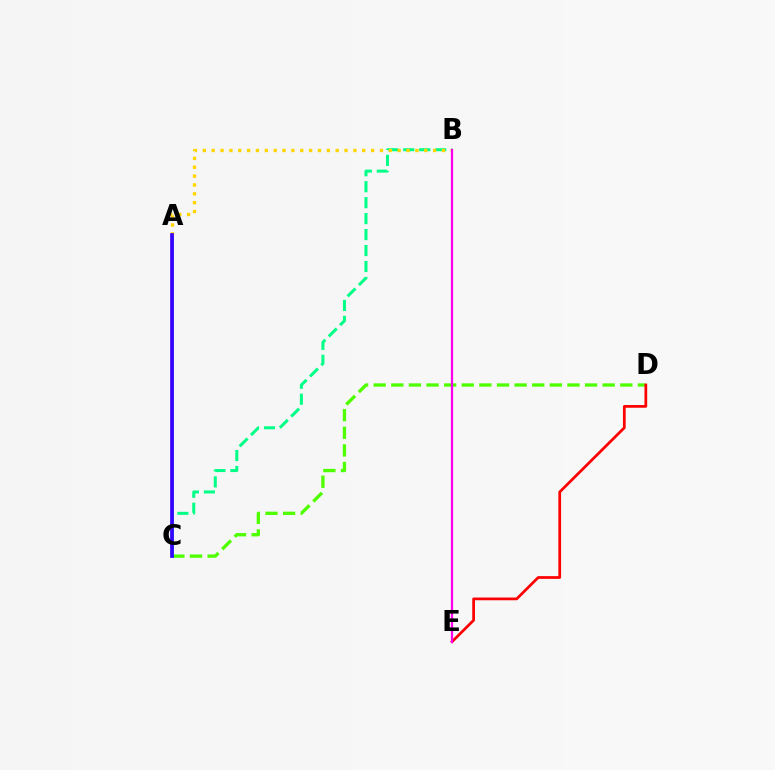{('C', 'D'): [{'color': '#4fff00', 'line_style': 'dashed', 'thickness': 2.39}], ('D', 'E'): [{'color': '#ff0000', 'line_style': 'solid', 'thickness': 1.97}], ('A', 'C'): [{'color': '#009eff', 'line_style': 'solid', 'thickness': 1.92}, {'color': '#3700ff', 'line_style': 'solid', 'thickness': 2.65}], ('B', 'C'): [{'color': '#00ff86', 'line_style': 'dashed', 'thickness': 2.17}], ('A', 'B'): [{'color': '#ffd500', 'line_style': 'dotted', 'thickness': 2.41}], ('B', 'E'): [{'color': '#ff00ed', 'line_style': 'solid', 'thickness': 1.62}]}